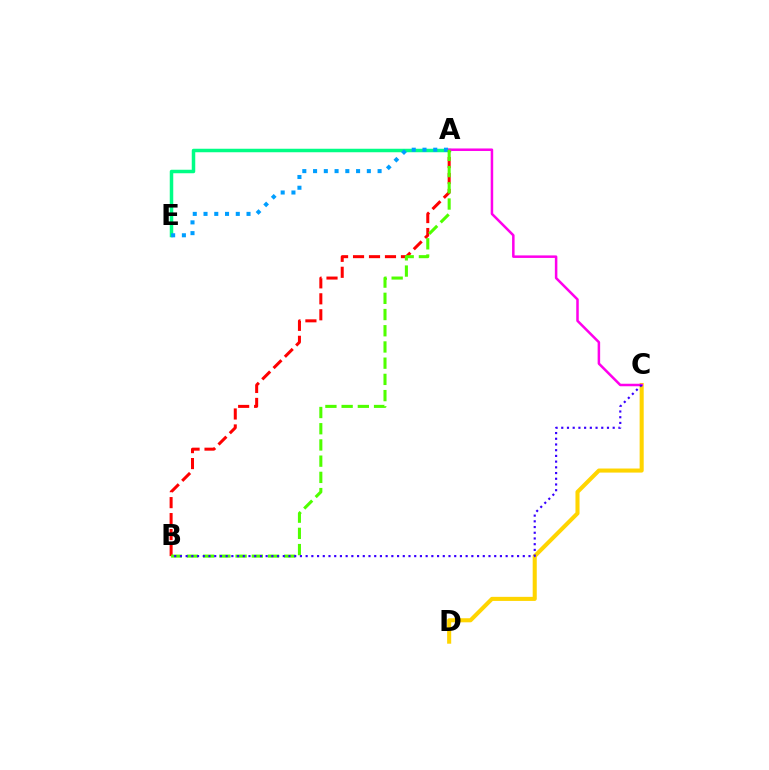{('A', 'E'): [{'color': '#00ff86', 'line_style': 'solid', 'thickness': 2.52}, {'color': '#009eff', 'line_style': 'dotted', 'thickness': 2.92}], ('C', 'D'): [{'color': '#ffd500', 'line_style': 'solid', 'thickness': 2.93}], ('A', 'B'): [{'color': '#ff0000', 'line_style': 'dashed', 'thickness': 2.17}, {'color': '#4fff00', 'line_style': 'dashed', 'thickness': 2.2}], ('A', 'C'): [{'color': '#ff00ed', 'line_style': 'solid', 'thickness': 1.81}], ('B', 'C'): [{'color': '#3700ff', 'line_style': 'dotted', 'thickness': 1.55}]}